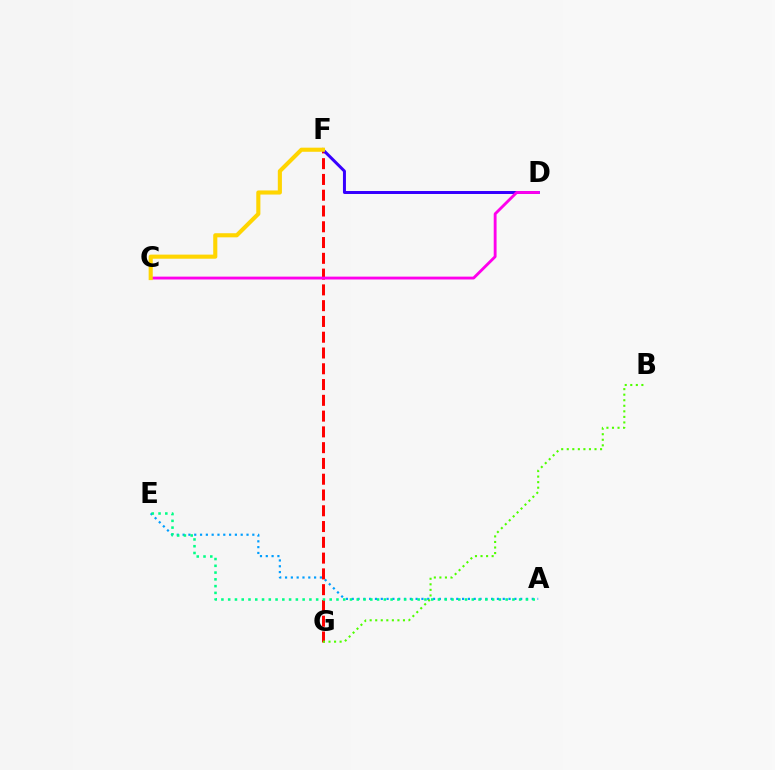{('A', 'E'): [{'color': '#009eff', 'line_style': 'dotted', 'thickness': 1.58}, {'color': '#00ff86', 'line_style': 'dotted', 'thickness': 1.84}], ('F', 'G'): [{'color': '#ff0000', 'line_style': 'dashed', 'thickness': 2.14}], ('D', 'F'): [{'color': '#3700ff', 'line_style': 'solid', 'thickness': 2.15}], ('C', 'D'): [{'color': '#ff00ed', 'line_style': 'solid', 'thickness': 2.06}], ('B', 'G'): [{'color': '#4fff00', 'line_style': 'dotted', 'thickness': 1.51}], ('C', 'F'): [{'color': '#ffd500', 'line_style': 'solid', 'thickness': 2.95}]}